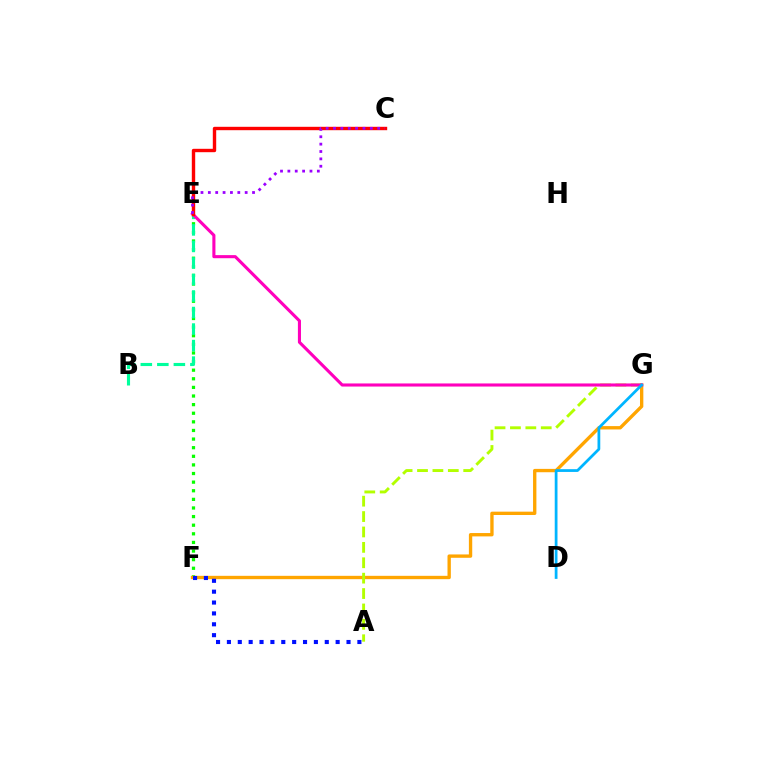{('E', 'F'): [{'color': '#08ff00', 'line_style': 'dotted', 'thickness': 2.34}], ('F', 'G'): [{'color': '#ffa500', 'line_style': 'solid', 'thickness': 2.41}], ('B', 'E'): [{'color': '#00ff9d', 'line_style': 'dashed', 'thickness': 2.24}], ('A', 'G'): [{'color': '#b3ff00', 'line_style': 'dashed', 'thickness': 2.09}], ('E', 'G'): [{'color': '#ff00bd', 'line_style': 'solid', 'thickness': 2.23}], ('A', 'F'): [{'color': '#0010ff', 'line_style': 'dotted', 'thickness': 2.95}], ('D', 'G'): [{'color': '#00b5ff', 'line_style': 'solid', 'thickness': 1.99}], ('C', 'E'): [{'color': '#ff0000', 'line_style': 'solid', 'thickness': 2.44}, {'color': '#9b00ff', 'line_style': 'dotted', 'thickness': 2.0}]}